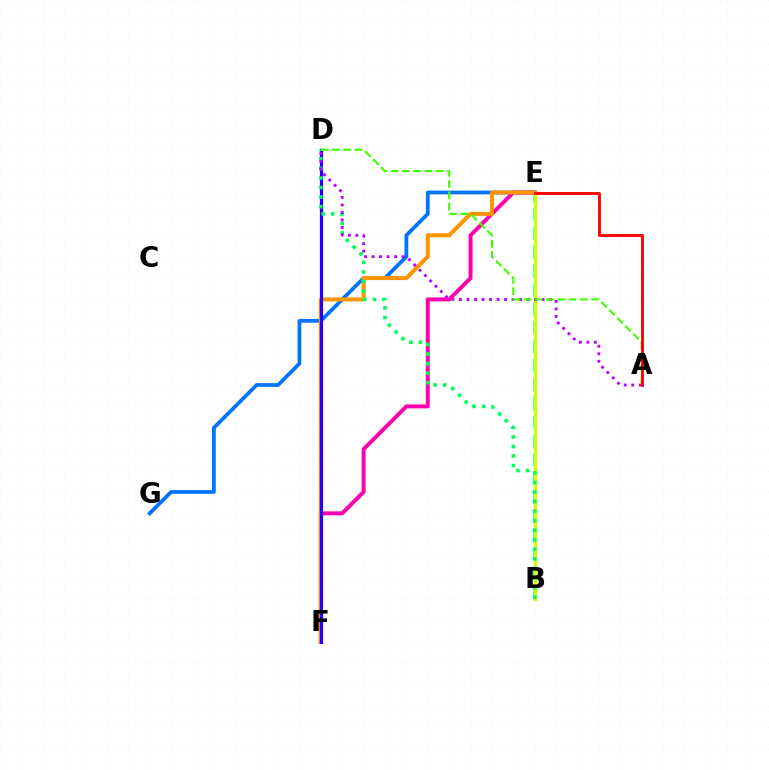{('E', 'G'): [{'color': '#0074ff', 'line_style': 'solid', 'thickness': 2.7}], ('B', 'E'): [{'color': '#00fff6', 'line_style': 'dashed', 'thickness': 2.57}, {'color': '#d1ff00', 'line_style': 'solid', 'thickness': 2.43}], ('E', 'F'): [{'color': '#ff00ac', 'line_style': 'solid', 'thickness': 2.85}, {'color': '#ff9400', 'line_style': 'solid', 'thickness': 2.9}], ('D', 'F'): [{'color': '#2500ff', 'line_style': 'solid', 'thickness': 2.32}], ('B', 'D'): [{'color': '#00ff5c', 'line_style': 'dotted', 'thickness': 2.6}], ('A', 'D'): [{'color': '#b900ff', 'line_style': 'dotted', 'thickness': 2.04}, {'color': '#3dff00', 'line_style': 'dashed', 'thickness': 1.53}], ('A', 'E'): [{'color': '#ff0000', 'line_style': 'solid', 'thickness': 2.07}]}